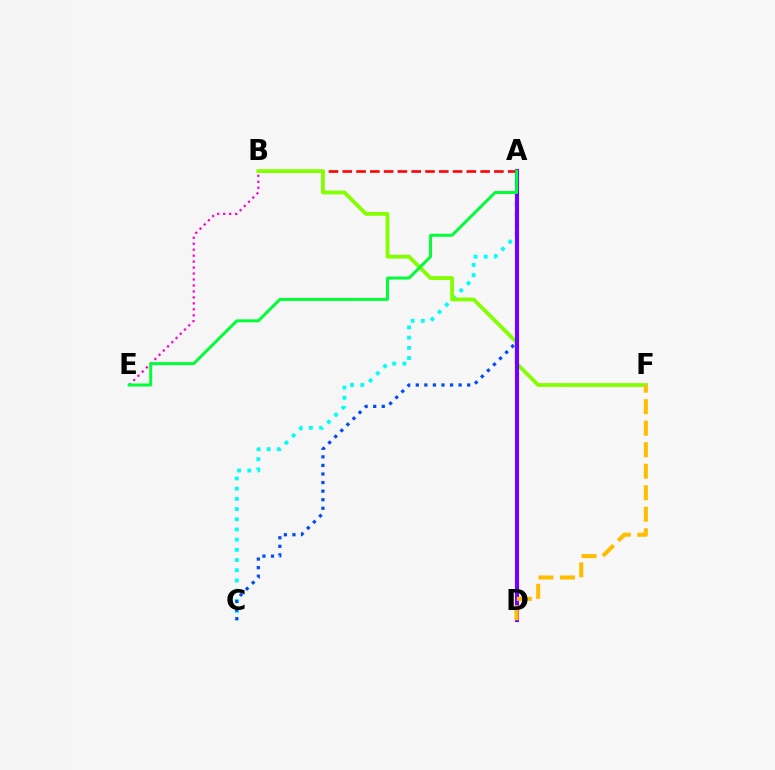{('B', 'E'): [{'color': '#ff00cf', 'line_style': 'dotted', 'thickness': 1.62}], ('A', 'C'): [{'color': '#00fff6', 'line_style': 'dotted', 'thickness': 2.77}, {'color': '#004bff', 'line_style': 'dotted', 'thickness': 2.33}], ('A', 'B'): [{'color': '#ff0000', 'line_style': 'dashed', 'thickness': 1.87}], ('B', 'F'): [{'color': '#84ff00', 'line_style': 'solid', 'thickness': 2.73}], ('A', 'D'): [{'color': '#7200ff', 'line_style': 'solid', 'thickness': 2.97}], ('A', 'E'): [{'color': '#00ff39', 'line_style': 'solid', 'thickness': 2.14}], ('D', 'F'): [{'color': '#ffbd00', 'line_style': 'dashed', 'thickness': 2.92}]}